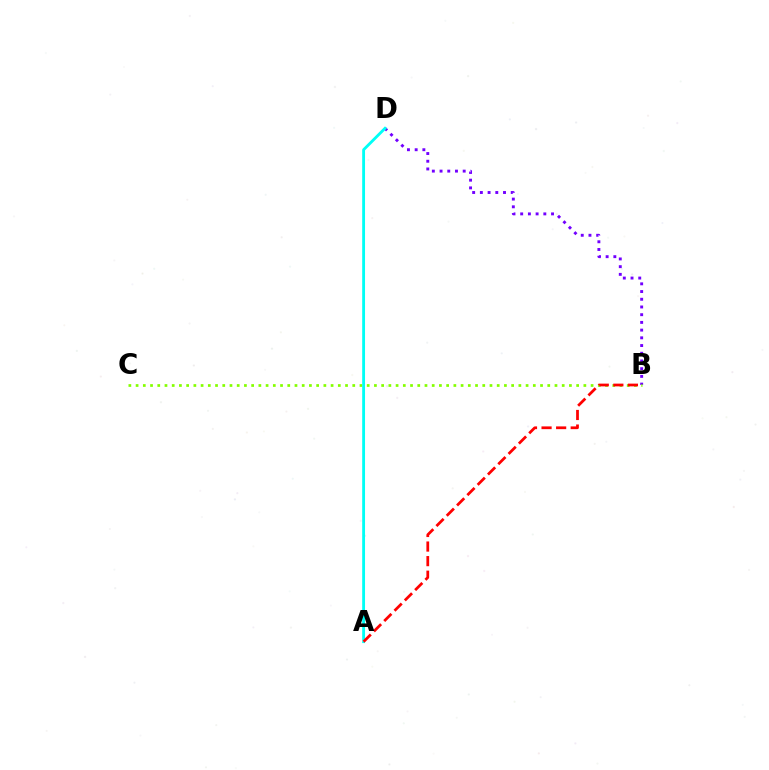{('B', 'D'): [{'color': '#7200ff', 'line_style': 'dotted', 'thickness': 2.1}], ('B', 'C'): [{'color': '#84ff00', 'line_style': 'dotted', 'thickness': 1.96}], ('A', 'D'): [{'color': '#00fff6', 'line_style': 'solid', 'thickness': 2.04}], ('A', 'B'): [{'color': '#ff0000', 'line_style': 'dashed', 'thickness': 1.98}]}